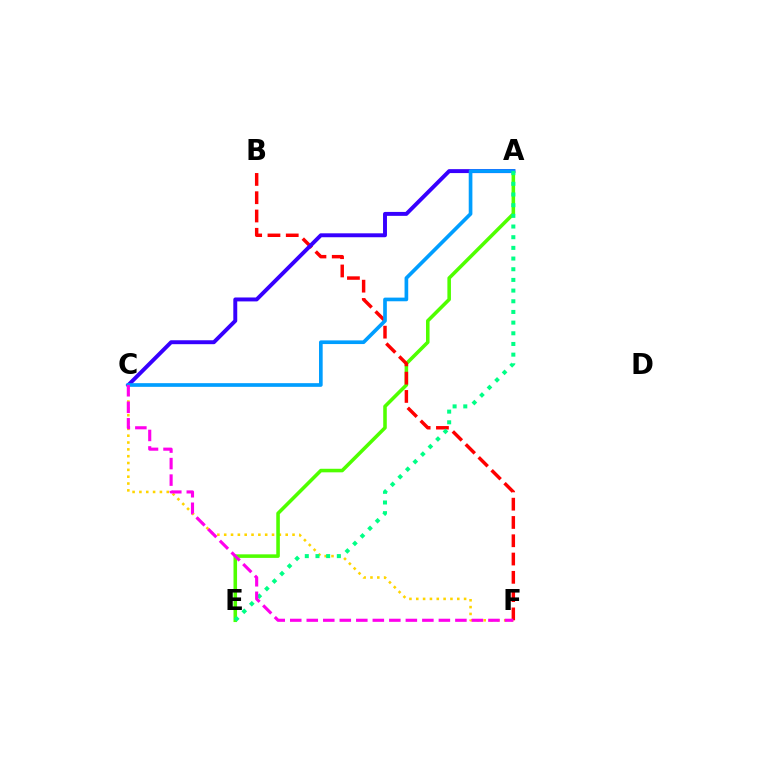{('C', 'F'): [{'color': '#ffd500', 'line_style': 'dotted', 'thickness': 1.86}, {'color': '#ff00ed', 'line_style': 'dashed', 'thickness': 2.24}], ('A', 'E'): [{'color': '#4fff00', 'line_style': 'solid', 'thickness': 2.56}, {'color': '#00ff86', 'line_style': 'dotted', 'thickness': 2.9}], ('B', 'F'): [{'color': '#ff0000', 'line_style': 'dashed', 'thickness': 2.48}], ('A', 'C'): [{'color': '#3700ff', 'line_style': 'solid', 'thickness': 2.83}, {'color': '#009eff', 'line_style': 'solid', 'thickness': 2.64}]}